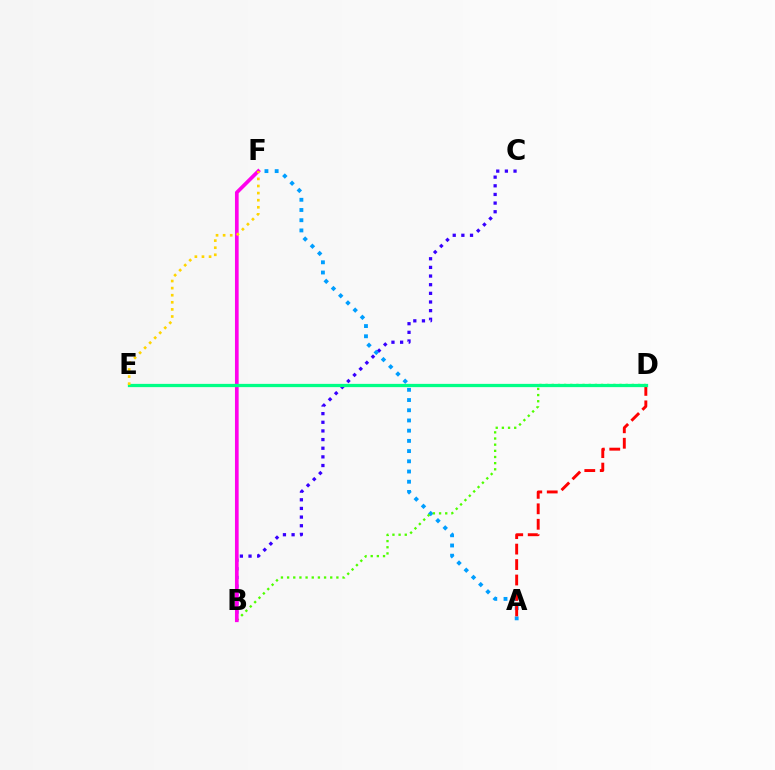{('B', 'C'): [{'color': '#3700ff', 'line_style': 'dotted', 'thickness': 2.35}], ('A', 'F'): [{'color': '#009eff', 'line_style': 'dotted', 'thickness': 2.77}], ('A', 'D'): [{'color': '#ff0000', 'line_style': 'dashed', 'thickness': 2.1}], ('B', 'D'): [{'color': '#4fff00', 'line_style': 'dotted', 'thickness': 1.67}], ('B', 'F'): [{'color': '#ff00ed', 'line_style': 'solid', 'thickness': 2.65}], ('D', 'E'): [{'color': '#00ff86', 'line_style': 'solid', 'thickness': 2.35}], ('E', 'F'): [{'color': '#ffd500', 'line_style': 'dotted', 'thickness': 1.93}]}